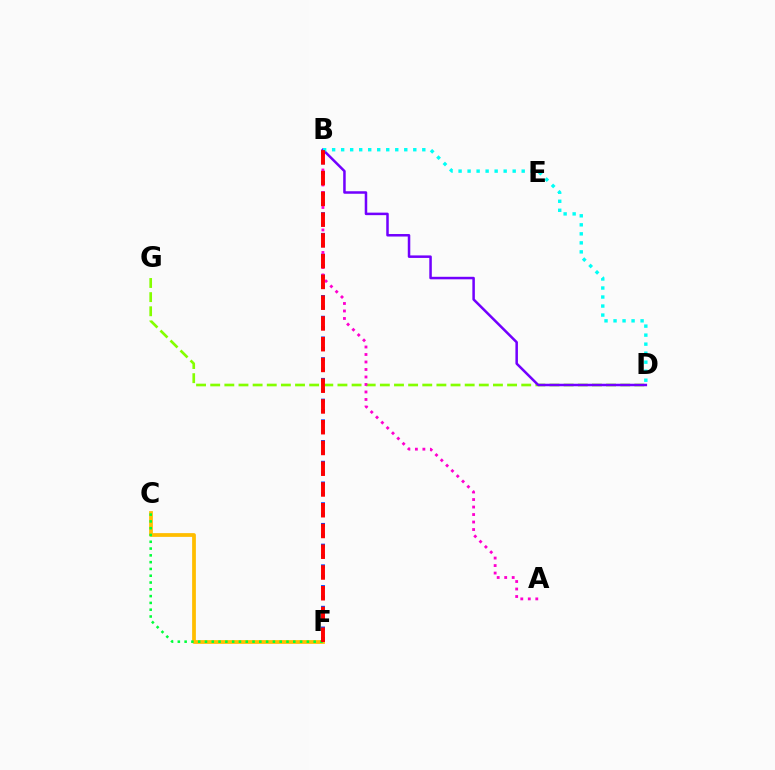{('C', 'F'): [{'color': '#ffbd00', 'line_style': 'solid', 'thickness': 2.71}, {'color': '#00ff39', 'line_style': 'dotted', 'thickness': 1.85}], ('D', 'G'): [{'color': '#84ff00', 'line_style': 'dashed', 'thickness': 1.92}], ('B', 'D'): [{'color': '#7200ff', 'line_style': 'solid', 'thickness': 1.81}, {'color': '#00fff6', 'line_style': 'dotted', 'thickness': 2.45}], ('B', 'F'): [{'color': '#004bff', 'line_style': 'dotted', 'thickness': 2.81}, {'color': '#ff0000', 'line_style': 'dashed', 'thickness': 2.82}], ('A', 'B'): [{'color': '#ff00cf', 'line_style': 'dotted', 'thickness': 2.04}]}